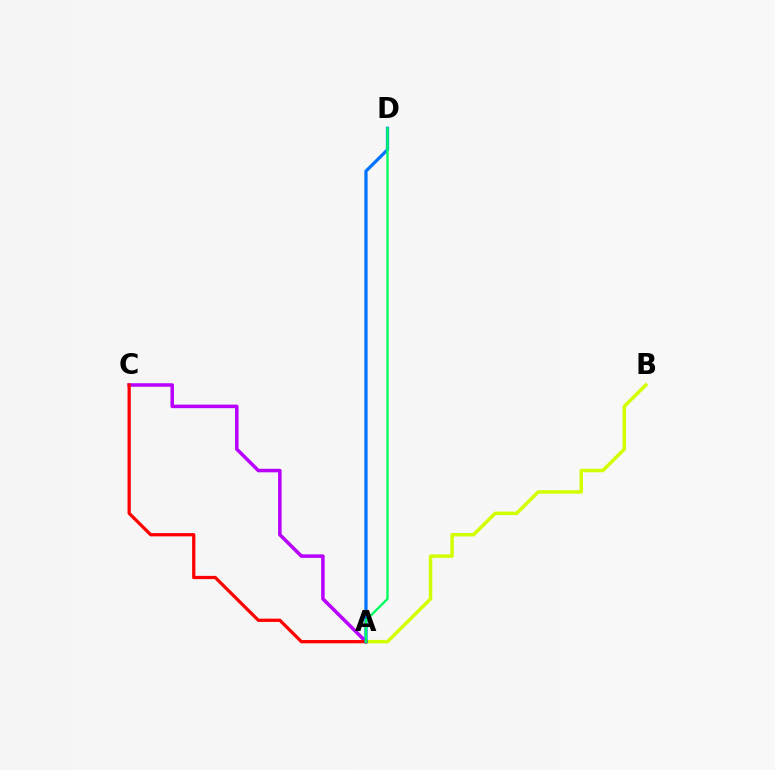{('A', 'C'): [{'color': '#b900ff', 'line_style': 'solid', 'thickness': 2.53}, {'color': '#ff0000', 'line_style': 'solid', 'thickness': 2.34}], ('A', 'B'): [{'color': '#d1ff00', 'line_style': 'solid', 'thickness': 2.5}], ('A', 'D'): [{'color': '#0074ff', 'line_style': 'solid', 'thickness': 2.33}, {'color': '#00ff5c', 'line_style': 'solid', 'thickness': 1.68}]}